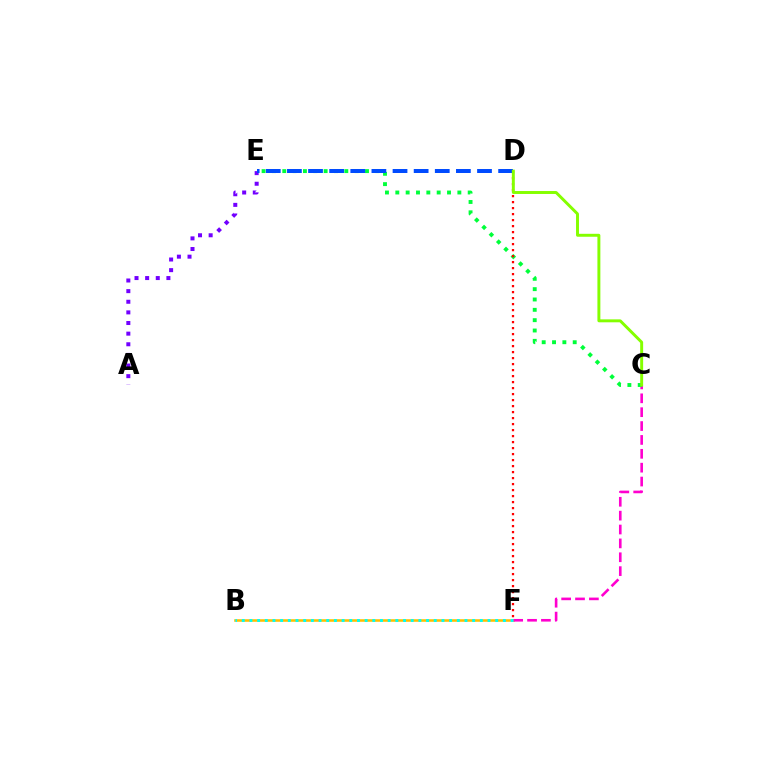{('A', 'E'): [{'color': '#7200ff', 'line_style': 'dotted', 'thickness': 2.89}], ('B', 'F'): [{'color': '#ffbd00', 'line_style': 'solid', 'thickness': 1.85}, {'color': '#00fff6', 'line_style': 'dotted', 'thickness': 2.09}], ('C', 'F'): [{'color': '#ff00cf', 'line_style': 'dashed', 'thickness': 1.88}], ('C', 'E'): [{'color': '#00ff39', 'line_style': 'dotted', 'thickness': 2.81}], ('D', 'F'): [{'color': '#ff0000', 'line_style': 'dotted', 'thickness': 1.63}], ('D', 'E'): [{'color': '#004bff', 'line_style': 'dashed', 'thickness': 2.87}], ('C', 'D'): [{'color': '#84ff00', 'line_style': 'solid', 'thickness': 2.12}]}